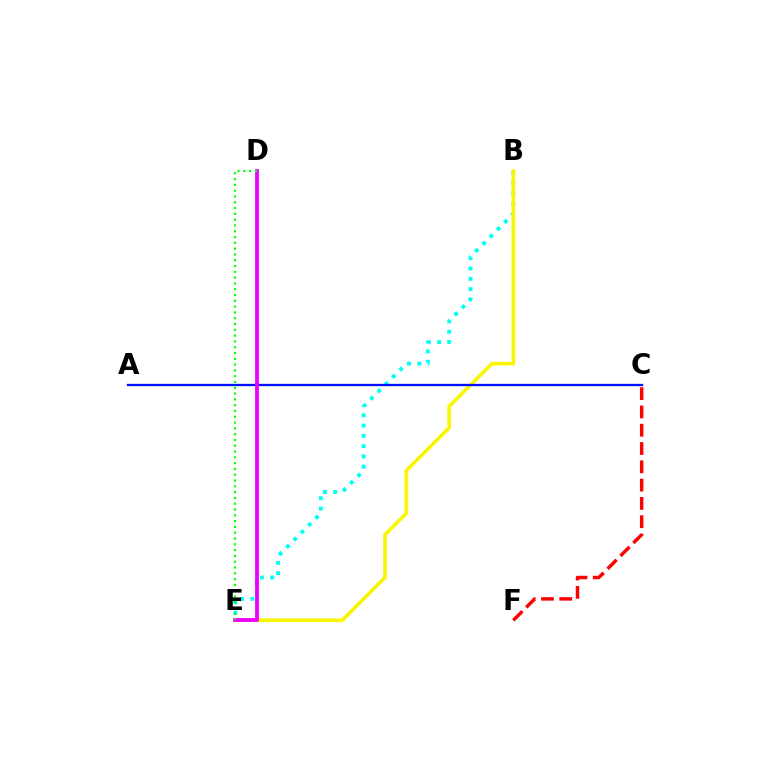{('B', 'E'): [{'color': '#00fff6', 'line_style': 'dotted', 'thickness': 2.8}, {'color': '#fcf500', 'line_style': 'solid', 'thickness': 2.6}], ('C', 'F'): [{'color': '#ff0000', 'line_style': 'dashed', 'thickness': 2.49}], ('A', 'C'): [{'color': '#0010ff', 'line_style': 'solid', 'thickness': 1.67}], ('D', 'E'): [{'color': '#ee00ff', 'line_style': 'solid', 'thickness': 2.76}, {'color': '#08ff00', 'line_style': 'dotted', 'thickness': 1.58}]}